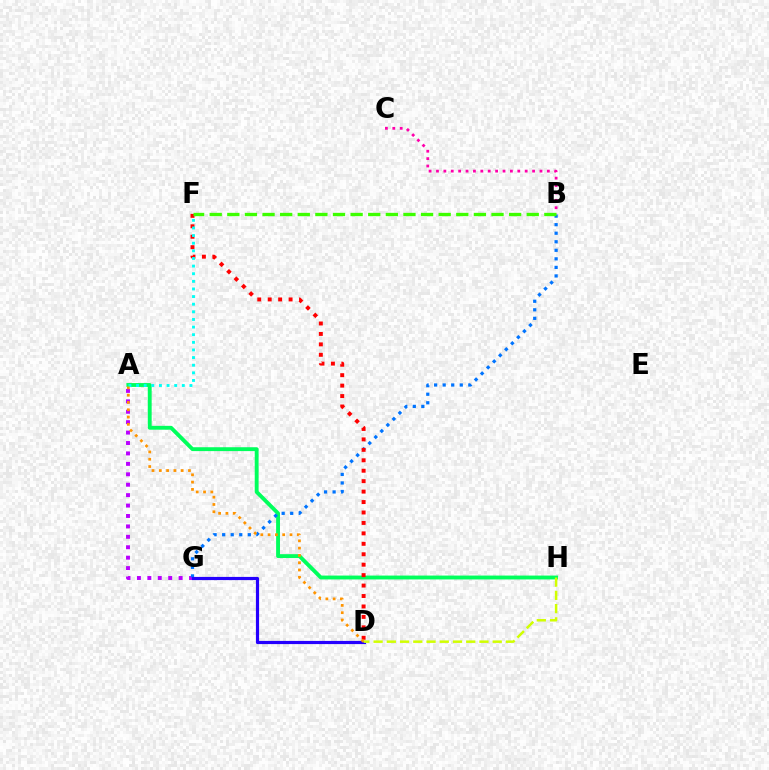{('A', 'H'): [{'color': '#00ff5c', 'line_style': 'solid', 'thickness': 2.79}], ('A', 'G'): [{'color': '#b900ff', 'line_style': 'dotted', 'thickness': 2.83}], ('B', 'G'): [{'color': '#0074ff', 'line_style': 'dotted', 'thickness': 2.32}], ('D', 'F'): [{'color': '#ff0000', 'line_style': 'dotted', 'thickness': 2.84}], ('D', 'G'): [{'color': '#2500ff', 'line_style': 'solid', 'thickness': 2.29}], ('A', 'F'): [{'color': '#00fff6', 'line_style': 'dotted', 'thickness': 2.07}], ('A', 'D'): [{'color': '#ff9400', 'line_style': 'dotted', 'thickness': 1.98}], ('D', 'H'): [{'color': '#d1ff00', 'line_style': 'dashed', 'thickness': 1.8}], ('B', 'C'): [{'color': '#ff00ac', 'line_style': 'dotted', 'thickness': 2.01}], ('B', 'F'): [{'color': '#3dff00', 'line_style': 'dashed', 'thickness': 2.39}]}